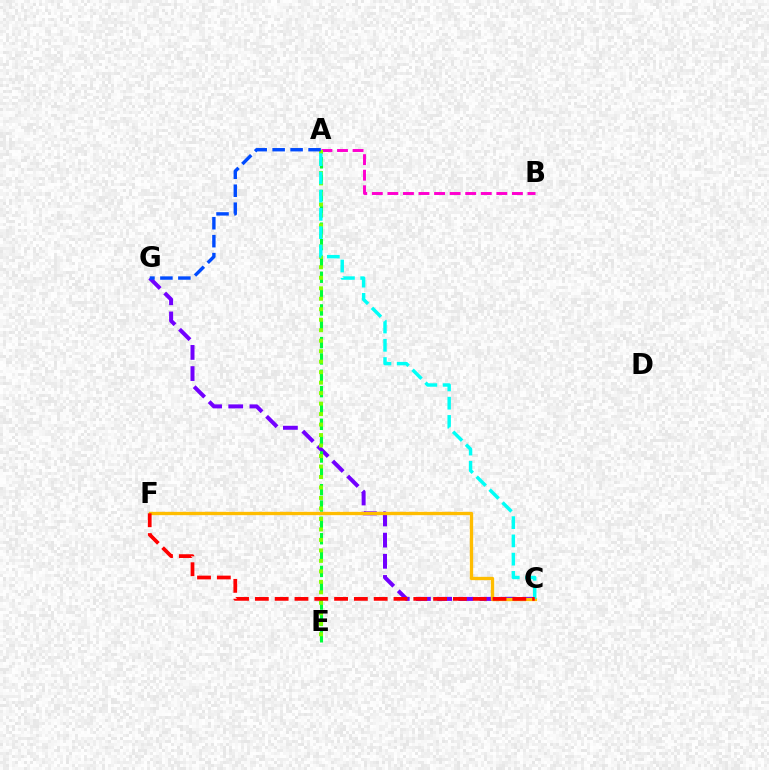{('C', 'G'): [{'color': '#7200ff', 'line_style': 'dashed', 'thickness': 2.88}], ('A', 'E'): [{'color': '#00ff39', 'line_style': 'dashed', 'thickness': 2.22}, {'color': '#84ff00', 'line_style': 'dotted', 'thickness': 2.85}], ('C', 'F'): [{'color': '#ffbd00', 'line_style': 'solid', 'thickness': 2.39}, {'color': '#ff0000', 'line_style': 'dashed', 'thickness': 2.69}], ('A', 'B'): [{'color': '#ff00cf', 'line_style': 'dashed', 'thickness': 2.11}], ('A', 'C'): [{'color': '#00fff6', 'line_style': 'dashed', 'thickness': 2.48}], ('A', 'G'): [{'color': '#004bff', 'line_style': 'dashed', 'thickness': 2.44}]}